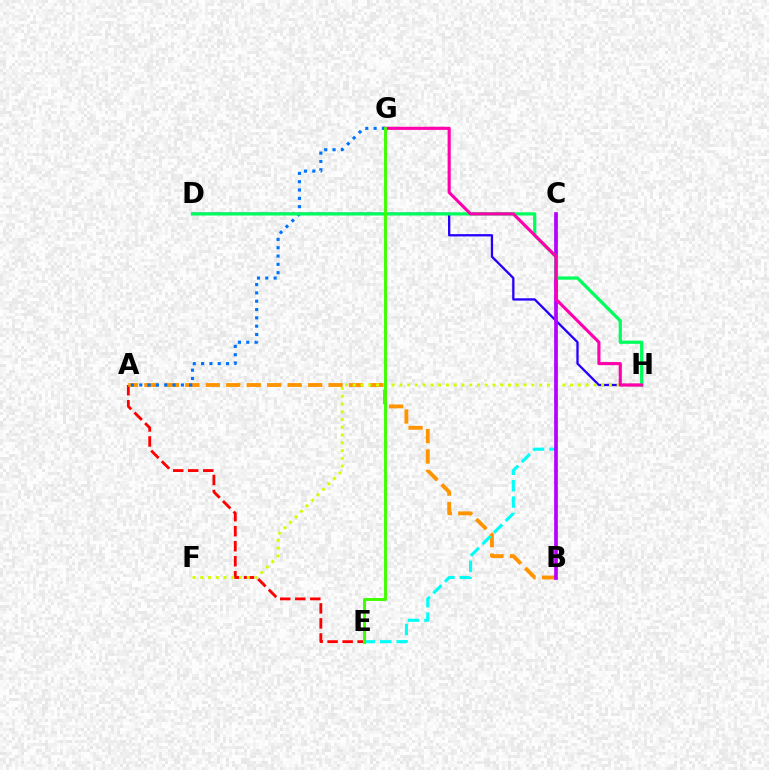{('A', 'E'): [{'color': '#ff0000', 'line_style': 'dashed', 'thickness': 2.04}], ('A', 'B'): [{'color': '#ff9400', 'line_style': 'dashed', 'thickness': 2.78}], ('C', 'E'): [{'color': '#00fff6', 'line_style': 'dashed', 'thickness': 2.23}], ('D', 'H'): [{'color': '#2500ff', 'line_style': 'solid', 'thickness': 1.65}, {'color': '#00ff5c', 'line_style': 'solid', 'thickness': 2.33}], ('F', 'H'): [{'color': '#d1ff00', 'line_style': 'dotted', 'thickness': 2.11}], ('B', 'C'): [{'color': '#b900ff', 'line_style': 'solid', 'thickness': 2.66}], ('A', 'G'): [{'color': '#0074ff', 'line_style': 'dotted', 'thickness': 2.26}], ('G', 'H'): [{'color': '#ff00ac', 'line_style': 'solid', 'thickness': 2.24}], ('E', 'G'): [{'color': '#3dff00', 'line_style': 'solid', 'thickness': 2.09}]}